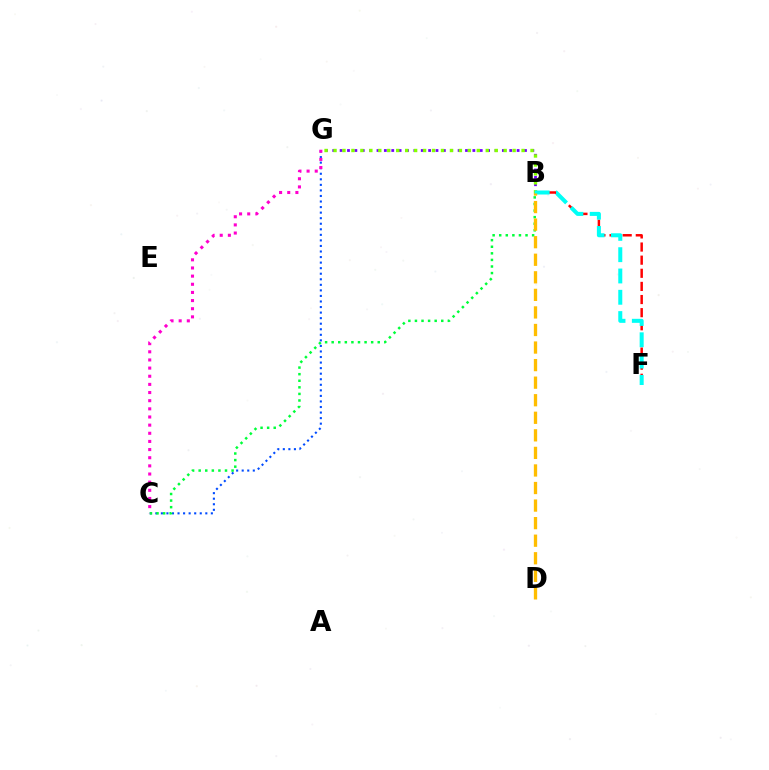{('C', 'G'): [{'color': '#004bff', 'line_style': 'dotted', 'thickness': 1.51}, {'color': '#ff00cf', 'line_style': 'dotted', 'thickness': 2.21}], ('B', 'G'): [{'color': '#7200ff', 'line_style': 'dotted', 'thickness': 2.0}, {'color': '#84ff00', 'line_style': 'dotted', 'thickness': 2.43}], ('B', 'F'): [{'color': '#ff0000', 'line_style': 'dashed', 'thickness': 1.78}, {'color': '#00fff6', 'line_style': 'dashed', 'thickness': 2.89}], ('B', 'C'): [{'color': '#00ff39', 'line_style': 'dotted', 'thickness': 1.79}], ('B', 'D'): [{'color': '#ffbd00', 'line_style': 'dashed', 'thickness': 2.39}]}